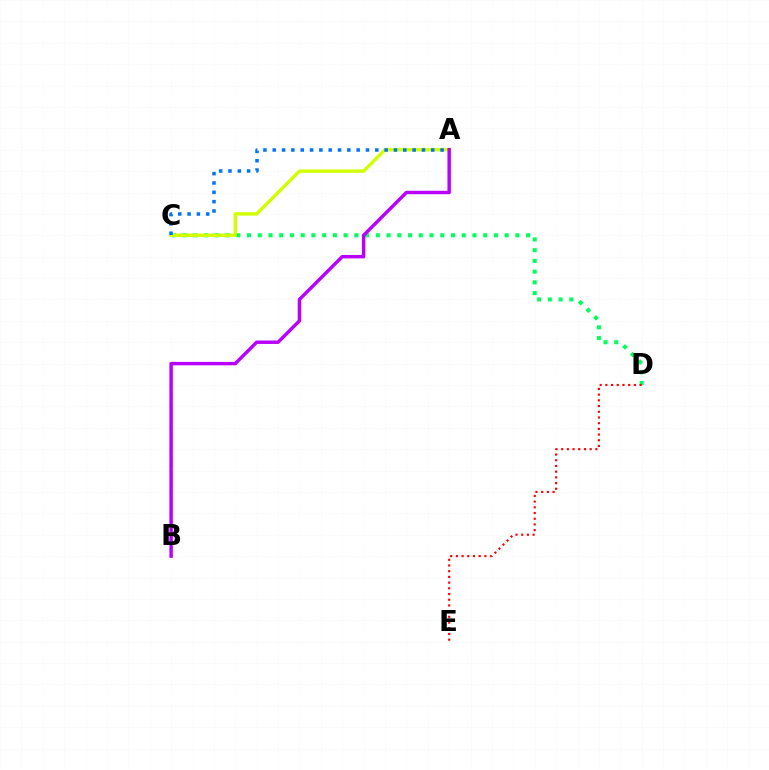{('C', 'D'): [{'color': '#00ff5c', 'line_style': 'dotted', 'thickness': 2.92}], ('D', 'E'): [{'color': '#ff0000', 'line_style': 'dotted', 'thickness': 1.55}], ('A', 'C'): [{'color': '#d1ff00', 'line_style': 'solid', 'thickness': 2.44}, {'color': '#0074ff', 'line_style': 'dotted', 'thickness': 2.53}], ('A', 'B'): [{'color': '#b900ff', 'line_style': 'solid', 'thickness': 2.48}]}